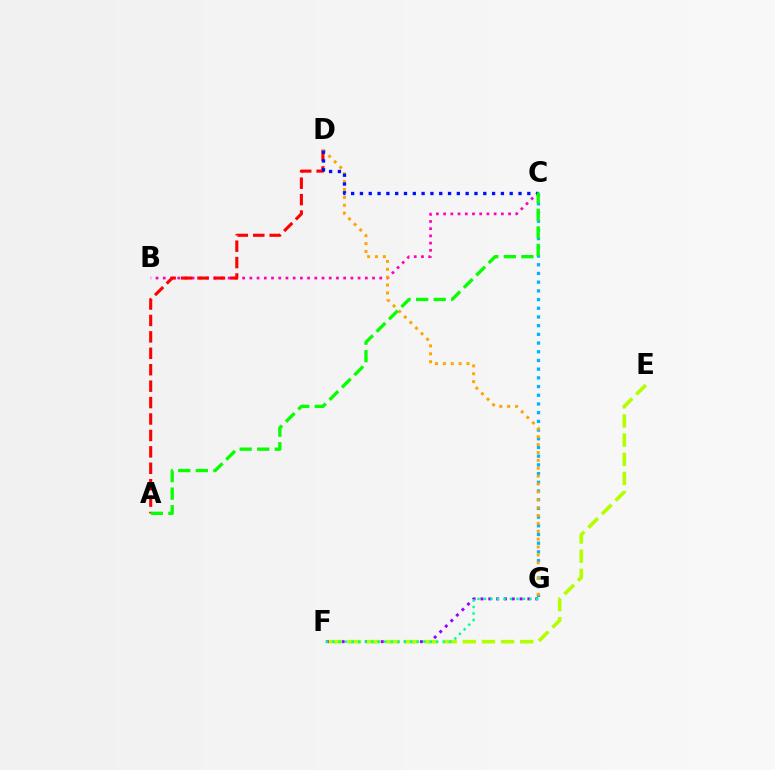{('C', 'G'): [{'color': '#00b5ff', 'line_style': 'dotted', 'thickness': 2.36}], ('F', 'G'): [{'color': '#9b00ff', 'line_style': 'dotted', 'thickness': 2.13}, {'color': '#00ff9d', 'line_style': 'dotted', 'thickness': 1.77}], ('E', 'F'): [{'color': '#b3ff00', 'line_style': 'dashed', 'thickness': 2.6}], ('B', 'C'): [{'color': '#ff00bd', 'line_style': 'dotted', 'thickness': 1.96}], ('A', 'D'): [{'color': '#ff0000', 'line_style': 'dashed', 'thickness': 2.23}], ('D', 'G'): [{'color': '#ffa500', 'line_style': 'dotted', 'thickness': 2.14}], ('C', 'D'): [{'color': '#0010ff', 'line_style': 'dotted', 'thickness': 2.39}], ('A', 'C'): [{'color': '#08ff00', 'line_style': 'dashed', 'thickness': 2.38}]}